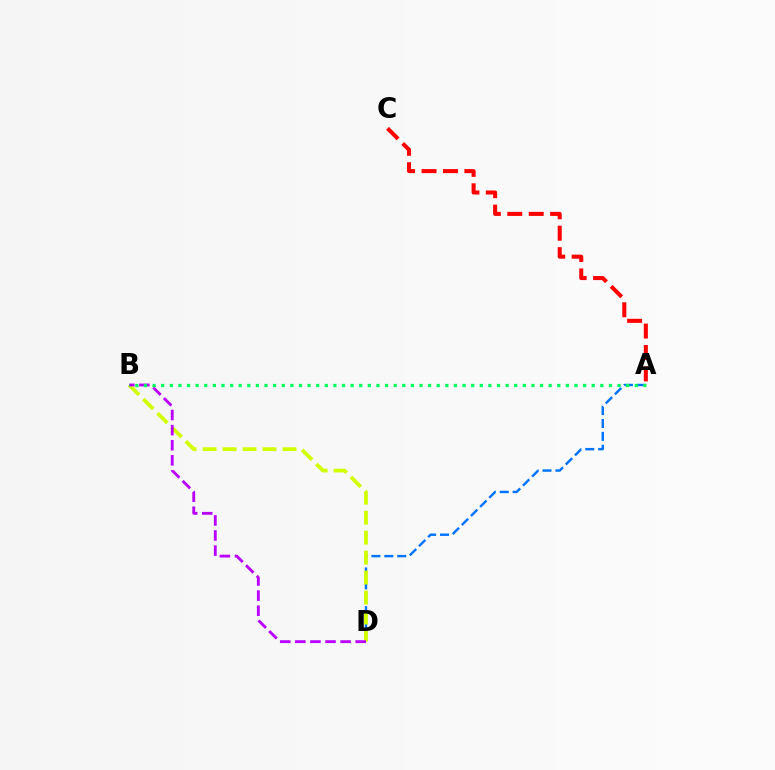{('A', 'D'): [{'color': '#0074ff', 'line_style': 'dashed', 'thickness': 1.75}], ('B', 'D'): [{'color': '#d1ff00', 'line_style': 'dashed', 'thickness': 2.71}, {'color': '#b900ff', 'line_style': 'dashed', 'thickness': 2.05}], ('A', 'C'): [{'color': '#ff0000', 'line_style': 'dashed', 'thickness': 2.91}], ('A', 'B'): [{'color': '#00ff5c', 'line_style': 'dotted', 'thickness': 2.34}]}